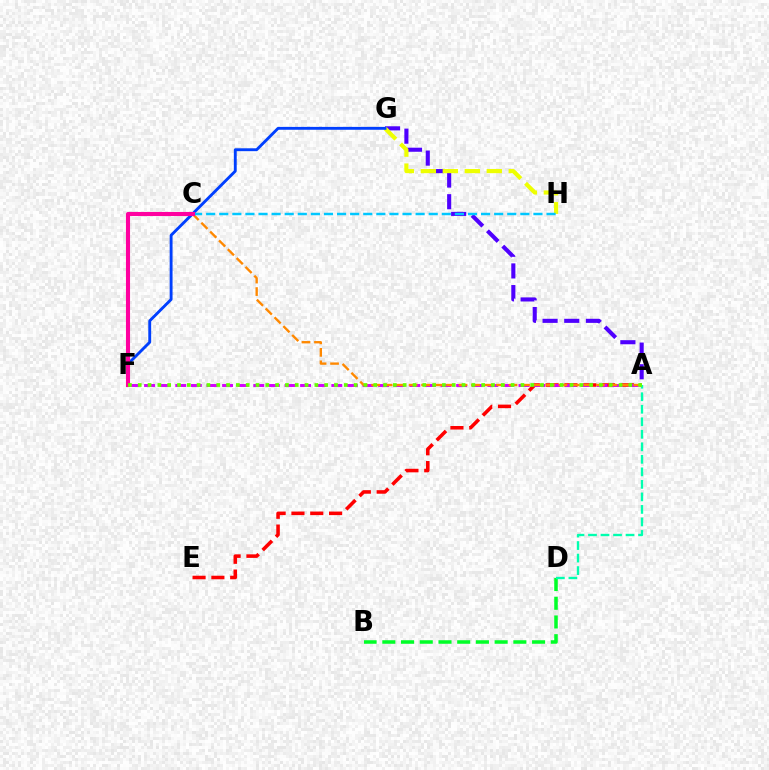{('B', 'D'): [{'color': '#00ff27', 'line_style': 'dashed', 'thickness': 2.54}], ('A', 'E'): [{'color': '#ff0000', 'line_style': 'dashed', 'thickness': 2.56}], ('A', 'F'): [{'color': '#d600ff', 'line_style': 'dashed', 'thickness': 2.12}, {'color': '#66ff00', 'line_style': 'dotted', 'thickness': 2.67}], ('A', 'G'): [{'color': '#4f00ff', 'line_style': 'dashed', 'thickness': 2.94}], ('G', 'H'): [{'color': '#eeff00', 'line_style': 'dashed', 'thickness': 2.99}], ('A', 'D'): [{'color': '#00ffaf', 'line_style': 'dashed', 'thickness': 1.7}], ('F', 'G'): [{'color': '#003fff', 'line_style': 'solid', 'thickness': 2.07}], ('A', 'C'): [{'color': '#ff8800', 'line_style': 'dashed', 'thickness': 1.7}], ('C', 'H'): [{'color': '#00c7ff', 'line_style': 'dashed', 'thickness': 1.78}], ('C', 'F'): [{'color': '#ff00a0', 'line_style': 'solid', 'thickness': 2.94}]}